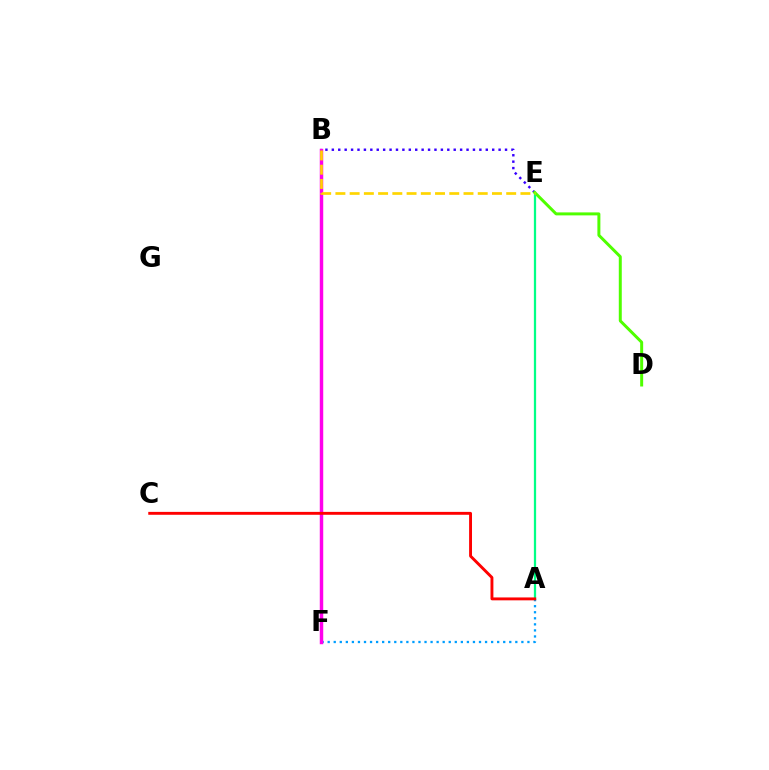{('B', 'E'): [{'color': '#3700ff', 'line_style': 'dotted', 'thickness': 1.74}, {'color': '#ffd500', 'line_style': 'dashed', 'thickness': 1.93}], ('A', 'F'): [{'color': '#009eff', 'line_style': 'dotted', 'thickness': 1.64}], ('A', 'E'): [{'color': '#00ff86', 'line_style': 'solid', 'thickness': 1.62}], ('D', 'E'): [{'color': '#4fff00', 'line_style': 'solid', 'thickness': 2.15}], ('B', 'F'): [{'color': '#ff00ed', 'line_style': 'solid', 'thickness': 2.49}], ('A', 'C'): [{'color': '#ff0000', 'line_style': 'solid', 'thickness': 2.09}]}